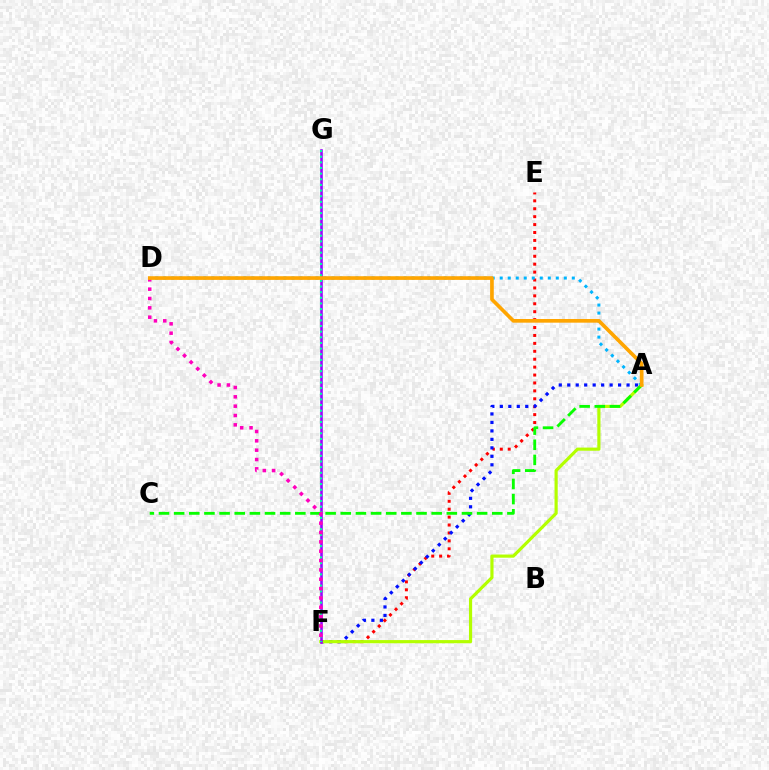{('E', 'F'): [{'color': '#ff0000', 'line_style': 'dotted', 'thickness': 2.15}], ('A', 'F'): [{'color': '#0010ff', 'line_style': 'dotted', 'thickness': 2.3}, {'color': '#b3ff00', 'line_style': 'solid', 'thickness': 2.28}], ('F', 'G'): [{'color': '#9b00ff', 'line_style': 'solid', 'thickness': 1.86}, {'color': '#00ff9d', 'line_style': 'dotted', 'thickness': 1.53}], ('A', 'C'): [{'color': '#08ff00', 'line_style': 'dashed', 'thickness': 2.06}], ('A', 'D'): [{'color': '#00b5ff', 'line_style': 'dotted', 'thickness': 2.18}, {'color': '#ffa500', 'line_style': 'solid', 'thickness': 2.64}], ('D', 'F'): [{'color': '#ff00bd', 'line_style': 'dotted', 'thickness': 2.54}]}